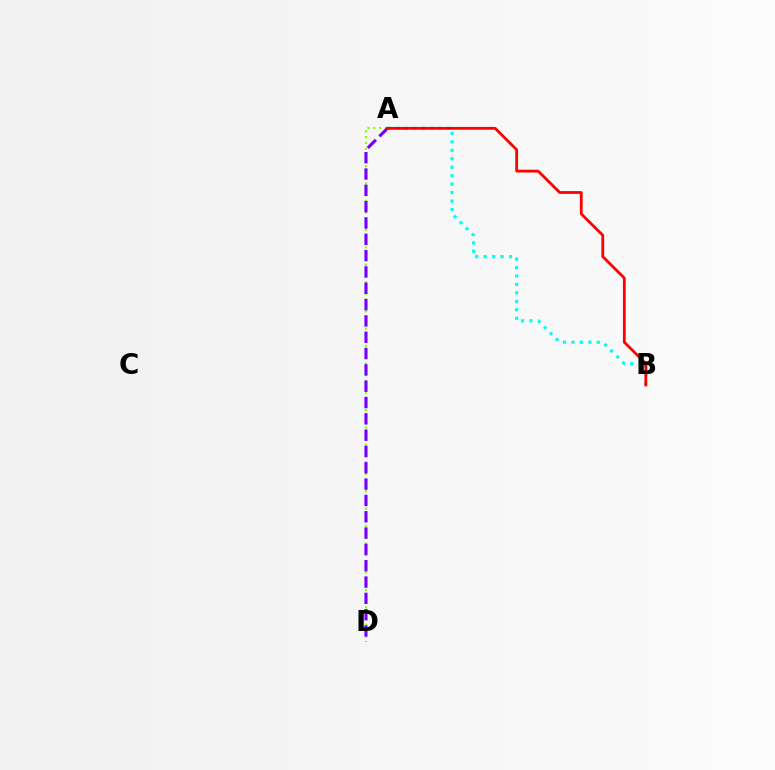{('A', 'D'): [{'color': '#84ff00', 'line_style': 'dotted', 'thickness': 1.58}, {'color': '#7200ff', 'line_style': 'dashed', 'thickness': 2.22}], ('A', 'B'): [{'color': '#00fff6', 'line_style': 'dotted', 'thickness': 2.3}, {'color': '#ff0000', 'line_style': 'solid', 'thickness': 2.01}]}